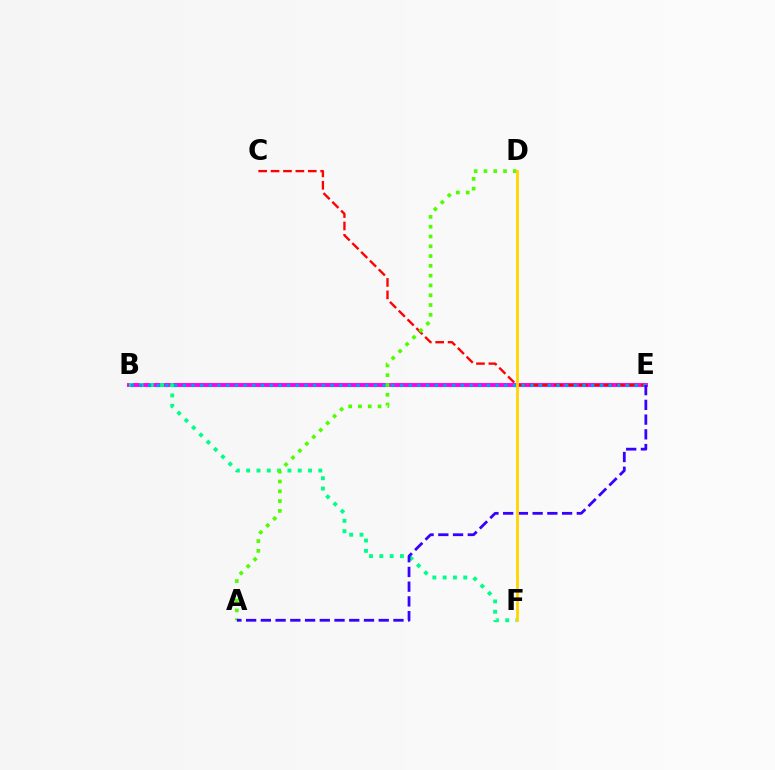{('B', 'E'): [{'color': '#ff00ed', 'line_style': 'solid', 'thickness': 2.82}, {'color': '#009eff', 'line_style': 'dotted', 'thickness': 2.36}], ('B', 'F'): [{'color': '#00ff86', 'line_style': 'dotted', 'thickness': 2.8}], ('C', 'E'): [{'color': '#ff0000', 'line_style': 'dashed', 'thickness': 1.69}], ('A', 'D'): [{'color': '#4fff00', 'line_style': 'dotted', 'thickness': 2.66}], ('A', 'E'): [{'color': '#3700ff', 'line_style': 'dashed', 'thickness': 2.0}], ('D', 'F'): [{'color': '#ffd500', 'line_style': 'solid', 'thickness': 2.02}]}